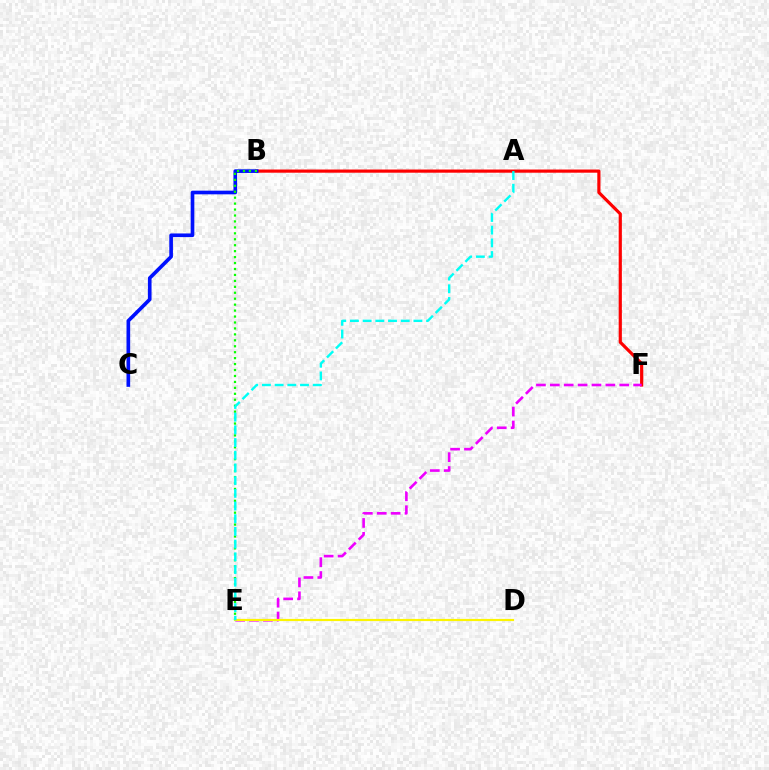{('B', 'F'): [{'color': '#ff0000', 'line_style': 'solid', 'thickness': 2.29}], ('B', 'C'): [{'color': '#0010ff', 'line_style': 'solid', 'thickness': 2.63}], ('E', 'F'): [{'color': '#ee00ff', 'line_style': 'dashed', 'thickness': 1.89}], ('B', 'E'): [{'color': '#08ff00', 'line_style': 'dotted', 'thickness': 1.61}], ('D', 'E'): [{'color': '#fcf500', 'line_style': 'solid', 'thickness': 1.57}], ('A', 'E'): [{'color': '#00fff6', 'line_style': 'dashed', 'thickness': 1.72}]}